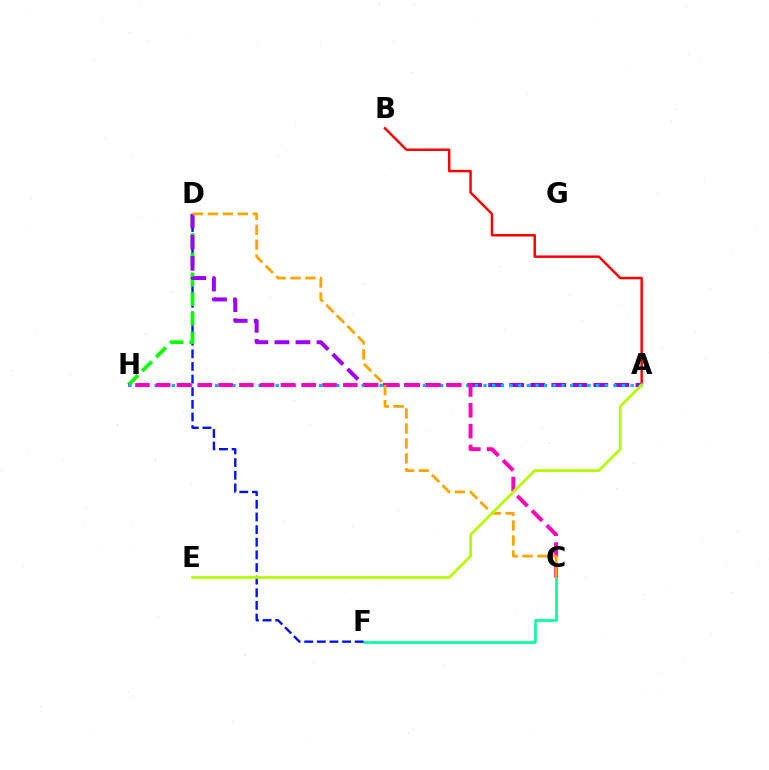{('C', 'F'): [{'color': '#00ff9d', 'line_style': 'solid', 'thickness': 1.92}], ('D', 'F'): [{'color': '#0010ff', 'line_style': 'dashed', 'thickness': 1.72}], ('A', 'B'): [{'color': '#ff0000', 'line_style': 'solid', 'thickness': 1.77}], ('D', 'H'): [{'color': '#08ff00', 'line_style': 'dashed', 'thickness': 2.68}], ('A', 'D'): [{'color': '#9b00ff', 'line_style': 'dashed', 'thickness': 2.86}], ('A', 'H'): [{'color': '#00b5ff', 'line_style': 'dotted', 'thickness': 2.35}], ('C', 'H'): [{'color': '#ff00bd', 'line_style': 'dashed', 'thickness': 2.82}], ('C', 'D'): [{'color': '#ffa500', 'line_style': 'dashed', 'thickness': 2.03}], ('A', 'E'): [{'color': '#b3ff00', 'line_style': 'solid', 'thickness': 2.02}]}